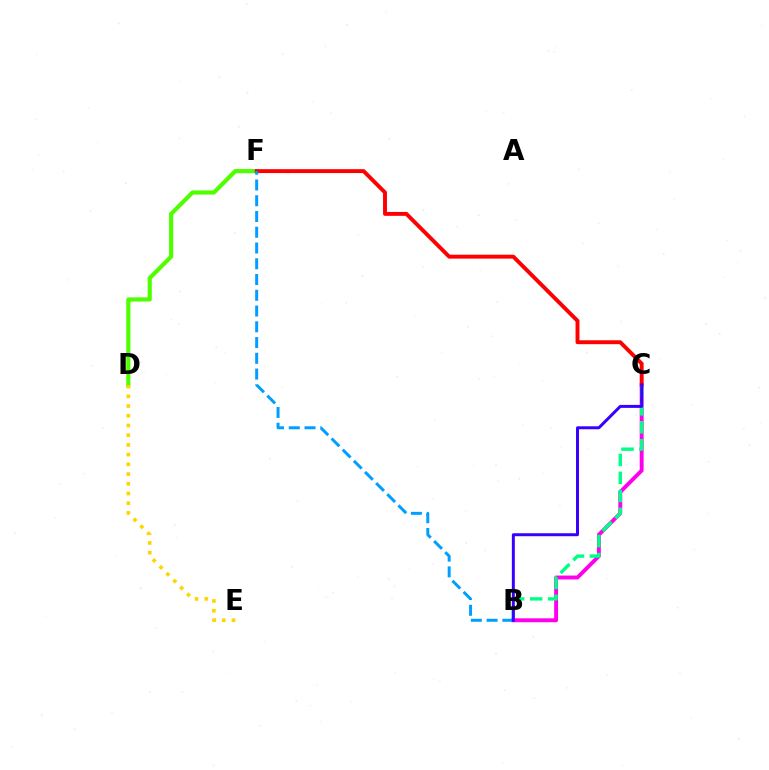{('D', 'F'): [{'color': '#4fff00', 'line_style': 'solid', 'thickness': 3.0}], ('D', 'E'): [{'color': '#ffd500', 'line_style': 'dotted', 'thickness': 2.64}], ('B', 'C'): [{'color': '#ff00ed', 'line_style': 'solid', 'thickness': 2.81}, {'color': '#00ff86', 'line_style': 'dashed', 'thickness': 2.45}, {'color': '#3700ff', 'line_style': 'solid', 'thickness': 2.14}], ('C', 'F'): [{'color': '#ff0000', 'line_style': 'solid', 'thickness': 2.82}], ('B', 'F'): [{'color': '#009eff', 'line_style': 'dashed', 'thickness': 2.14}]}